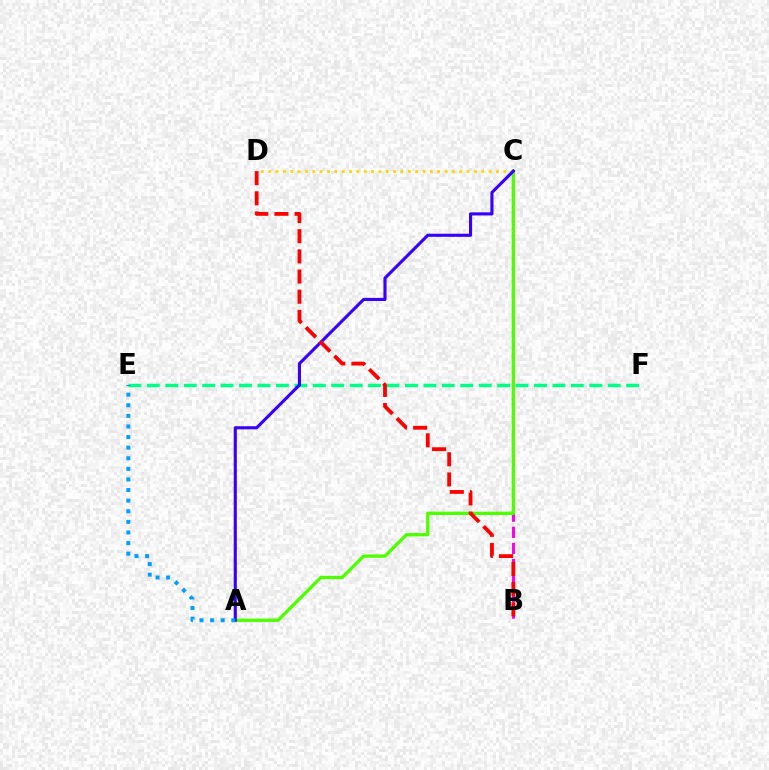{('C', 'D'): [{'color': '#ffd500', 'line_style': 'dotted', 'thickness': 2.0}], ('E', 'F'): [{'color': '#00ff86', 'line_style': 'dashed', 'thickness': 2.5}], ('B', 'C'): [{'color': '#ff00ed', 'line_style': 'dashed', 'thickness': 2.19}], ('A', 'C'): [{'color': '#4fff00', 'line_style': 'solid', 'thickness': 2.39}, {'color': '#3700ff', 'line_style': 'solid', 'thickness': 2.24}], ('B', 'D'): [{'color': '#ff0000', 'line_style': 'dashed', 'thickness': 2.74}], ('A', 'E'): [{'color': '#009eff', 'line_style': 'dotted', 'thickness': 2.88}]}